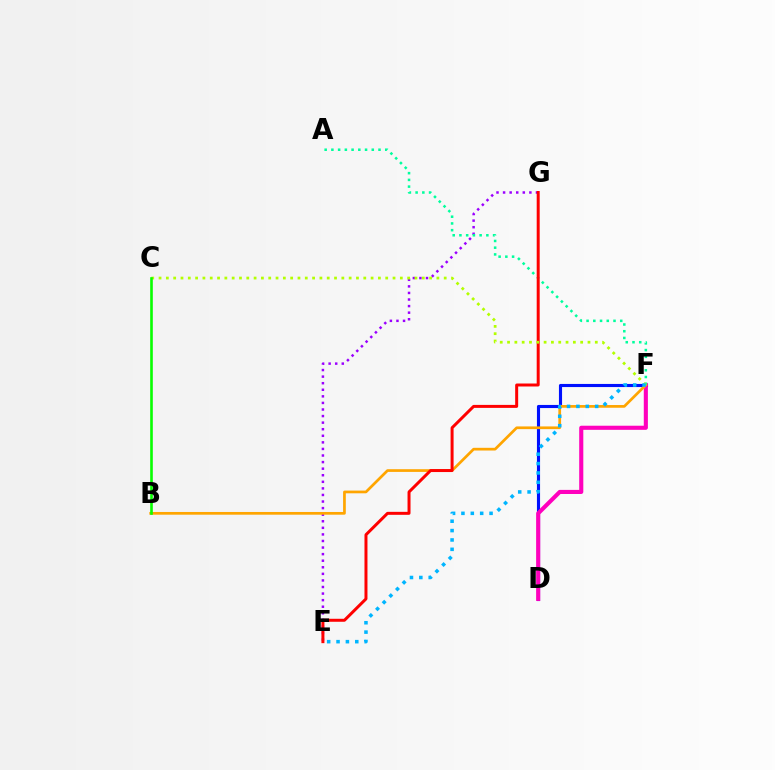{('E', 'G'): [{'color': '#9b00ff', 'line_style': 'dotted', 'thickness': 1.79}, {'color': '#ff0000', 'line_style': 'solid', 'thickness': 2.15}], ('D', 'F'): [{'color': '#0010ff', 'line_style': 'solid', 'thickness': 2.24}, {'color': '#ff00bd', 'line_style': 'solid', 'thickness': 2.95}], ('B', 'F'): [{'color': '#ffa500', 'line_style': 'solid', 'thickness': 1.95}], ('A', 'F'): [{'color': '#00ff9d', 'line_style': 'dotted', 'thickness': 1.83}], ('C', 'F'): [{'color': '#b3ff00', 'line_style': 'dotted', 'thickness': 1.99}], ('E', 'F'): [{'color': '#00b5ff', 'line_style': 'dotted', 'thickness': 2.55}], ('B', 'C'): [{'color': '#08ff00', 'line_style': 'solid', 'thickness': 1.89}]}